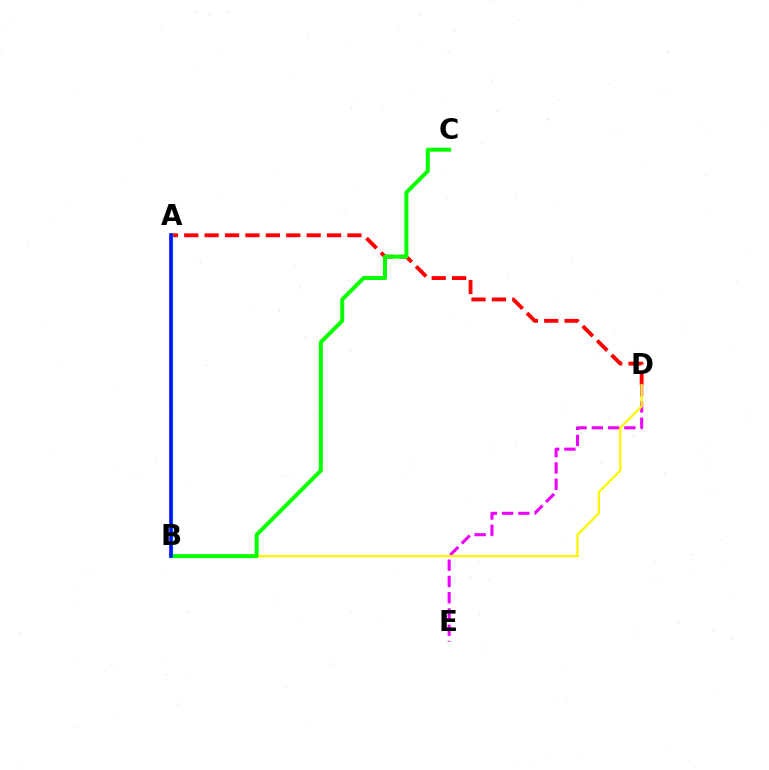{('D', 'E'): [{'color': '#ee00ff', 'line_style': 'dashed', 'thickness': 2.21}], ('A', 'D'): [{'color': '#ff0000', 'line_style': 'dashed', 'thickness': 2.77}], ('B', 'D'): [{'color': '#fcf500', 'line_style': 'solid', 'thickness': 1.63}], ('B', 'C'): [{'color': '#08ff00', 'line_style': 'solid', 'thickness': 2.87}], ('A', 'B'): [{'color': '#00fff6', 'line_style': 'solid', 'thickness': 2.3}, {'color': '#0010ff', 'line_style': 'solid', 'thickness': 2.55}]}